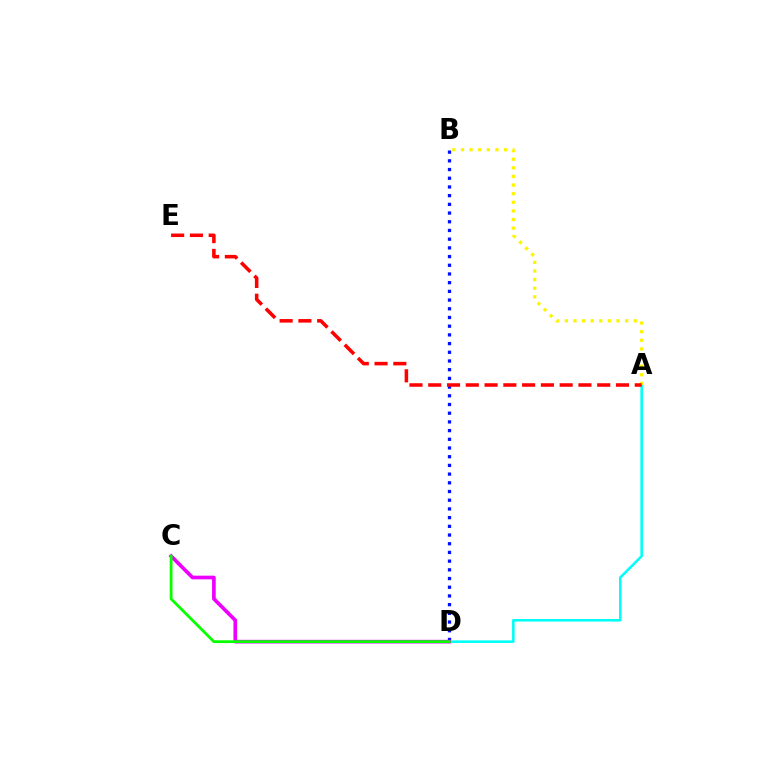{('B', 'D'): [{'color': '#0010ff', 'line_style': 'dotted', 'thickness': 2.36}], ('A', 'D'): [{'color': '#00fff6', 'line_style': 'solid', 'thickness': 1.84}], ('A', 'B'): [{'color': '#fcf500', 'line_style': 'dotted', 'thickness': 2.34}], ('C', 'D'): [{'color': '#ee00ff', 'line_style': 'solid', 'thickness': 2.64}, {'color': '#08ff00', 'line_style': 'solid', 'thickness': 2.01}], ('A', 'E'): [{'color': '#ff0000', 'line_style': 'dashed', 'thickness': 2.55}]}